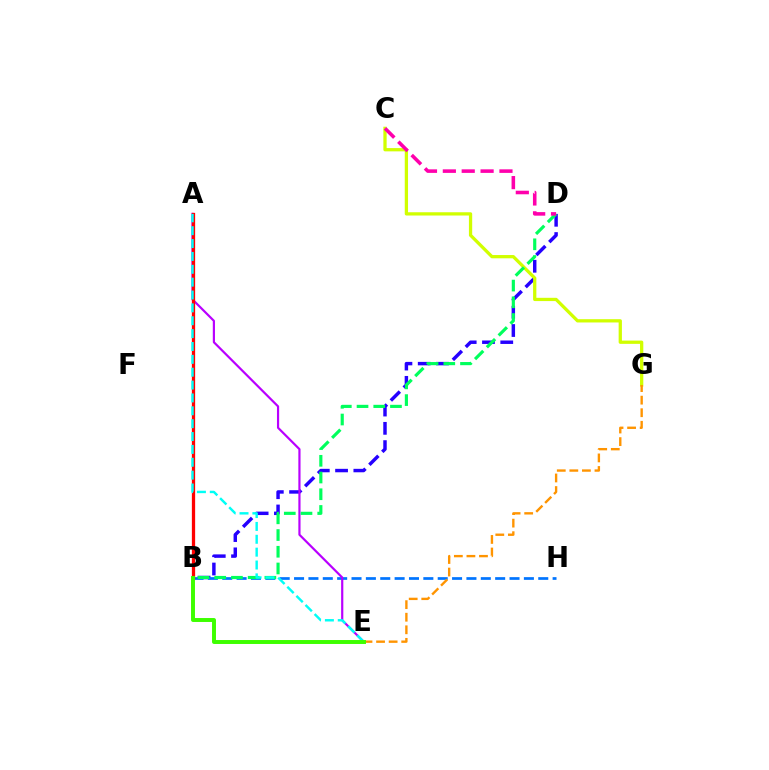{('B', 'D'): [{'color': '#2500ff', 'line_style': 'dashed', 'thickness': 2.48}, {'color': '#00ff5c', 'line_style': 'dashed', 'thickness': 2.27}], ('C', 'G'): [{'color': '#d1ff00', 'line_style': 'solid', 'thickness': 2.36}], ('B', 'H'): [{'color': '#0074ff', 'line_style': 'dashed', 'thickness': 1.95}], ('A', 'E'): [{'color': '#b900ff', 'line_style': 'solid', 'thickness': 1.57}, {'color': '#00fff6', 'line_style': 'dashed', 'thickness': 1.75}], ('A', 'B'): [{'color': '#ff0000', 'line_style': 'solid', 'thickness': 2.35}], ('E', 'G'): [{'color': '#ff9400', 'line_style': 'dashed', 'thickness': 1.71}], ('C', 'D'): [{'color': '#ff00ac', 'line_style': 'dashed', 'thickness': 2.56}], ('B', 'E'): [{'color': '#3dff00', 'line_style': 'solid', 'thickness': 2.84}]}